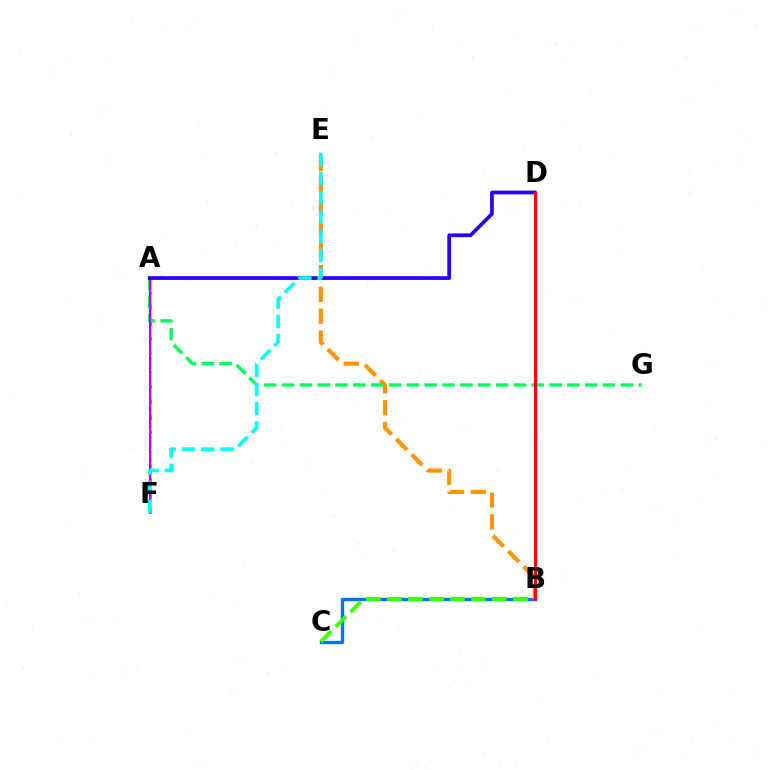{('B', 'C'): [{'color': '#0074ff', 'line_style': 'solid', 'thickness': 2.41}, {'color': '#3dff00', 'line_style': 'dashed', 'thickness': 2.85}], ('A', 'F'): [{'color': '#ff00ac', 'line_style': 'dashed', 'thickness': 1.8}, {'color': '#d1ff00', 'line_style': 'dashed', 'thickness': 2.14}, {'color': '#b900ff', 'line_style': 'solid', 'thickness': 1.51}], ('B', 'E'): [{'color': '#ff9400', 'line_style': 'dashed', 'thickness': 2.96}], ('A', 'G'): [{'color': '#00ff5c', 'line_style': 'dashed', 'thickness': 2.42}], ('A', 'D'): [{'color': '#2500ff', 'line_style': 'solid', 'thickness': 2.68}], ('B', 'D'): [{'color': '#ff0000', 'line_style': 'solid', 'thickness': 2.3}], ('E', 'F'): [{'color': '#00fff6', 'line_style': 'dashed', 'thickness': 2.61}]}